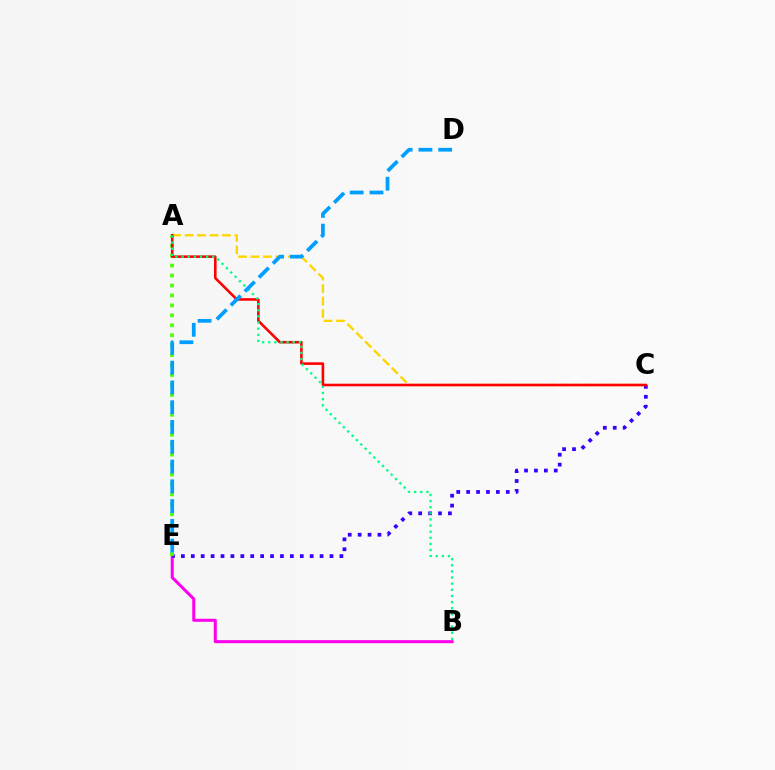{('B', 'E'): [{'color': '#ff00ed', 'line_style': 'solid', 'thickness': 2.19}], ('C', 'E'): [{'color': '#3700ff', 'line_style': 'dotted', 'thickness': 2.69}], ('A', 'C'): [{'color': '#ffd500', 'line_style': 'dashed', 'thickness': 1.69}, {'color': '#ff0000', 'line_style': 'solid', 'thickness': 1.87}], ('A', 'E'): [{'color': '#4fff00', 'line_style': 'dotted', 'thickness': 2.7}], ('A', 'B'): [{'color': '#00ff86', 'line_style': 'dotted', 'thickness': 1.66}], ('D', 'E'): [{'color': '#009eff', 'line_style': 'dashed', 'thickness': 2.69}]}